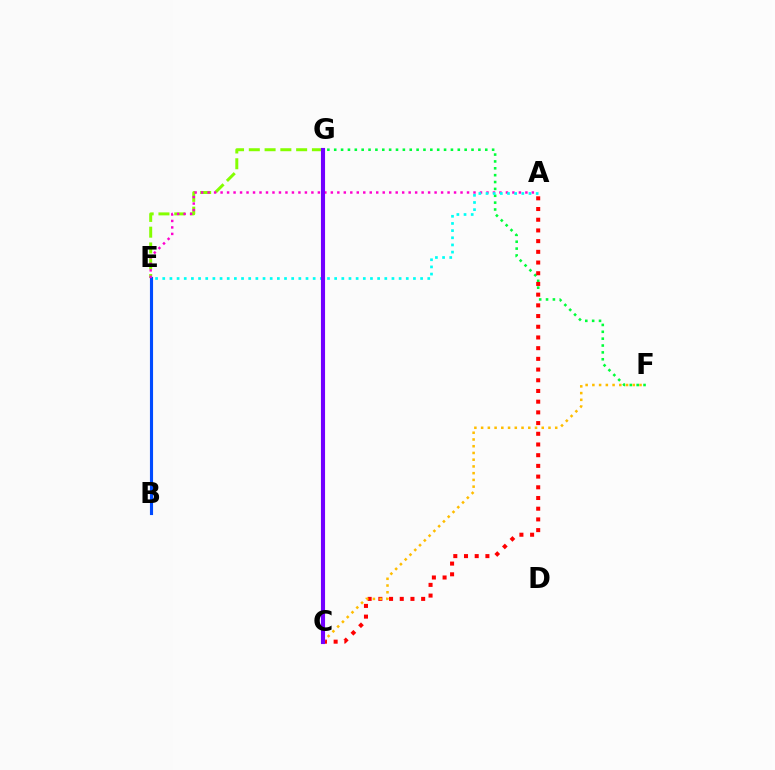{('F', 'G'): [{'color': '#00ff39', 'line_style': 'dotted', 'thickness': 1.87}], ('E', 'G'): [{'color': '#84ff00', 'line_style': 'dashed', 'thickness': 2.14}], ('B', 'E'): [{'color': '#004bff', 'line_style': 'solid', 'thickness': 2.24}], ('A', 'E'): [{'color': '#ff00cf', 'line_style': 'dotted', 'thickness': 1.76}, {'color': '#00fff6', 'line_style': 'dotted', 'thickness': 1.95}], ('A', 'C'): [{'color': '#ff0000', 'line_style': 'dotted', 'thickness': 2.91}], ('C', 'F'): [{'color': '#ffbd00', 'line_style': 'dotted', 'thickness': 1.83}], ('C', 'G'): [{'color': '#7200ff', 'line_style': 'solid', 'thickness': 2.96}]}